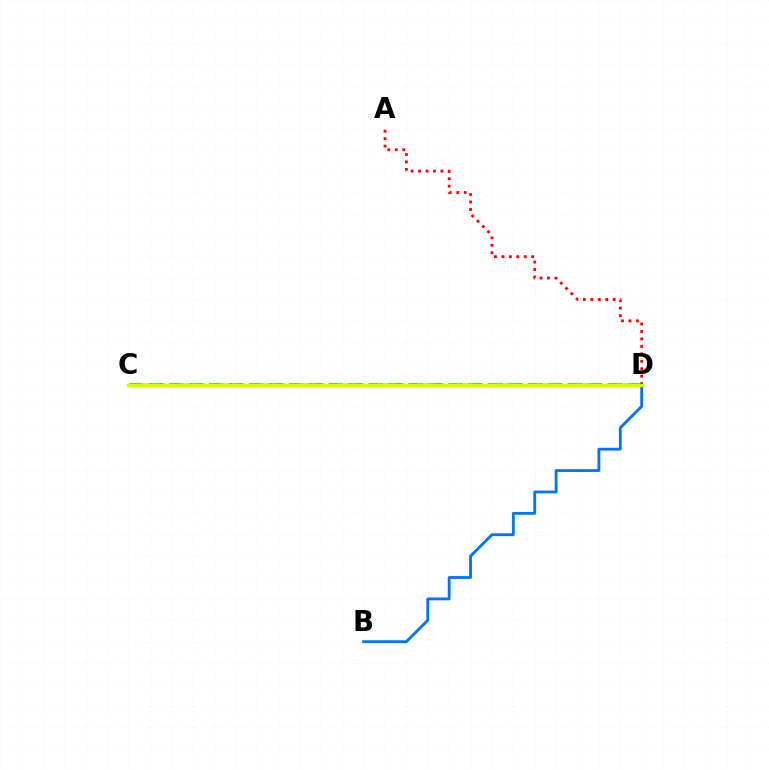{('C', 'D'): [{'color': '#00ff5c', 'line_style': 'dashed', 'thickness': 2.71}, {'color': '#b900ff', 'line_style': 'dashed', 'thickness': 1.8}, {'color': '#d1ff00', 'line_style': 'solid', 'thickness': 2.42}], ('A', 'D'): [{'color': '#ff0000', 'line_style': 'dotted', 'thickness': 2.02}], ('B', 'D'): [{'color': '#0074ff', 'line_style': 'solid', 'thickness': 2.04}]}